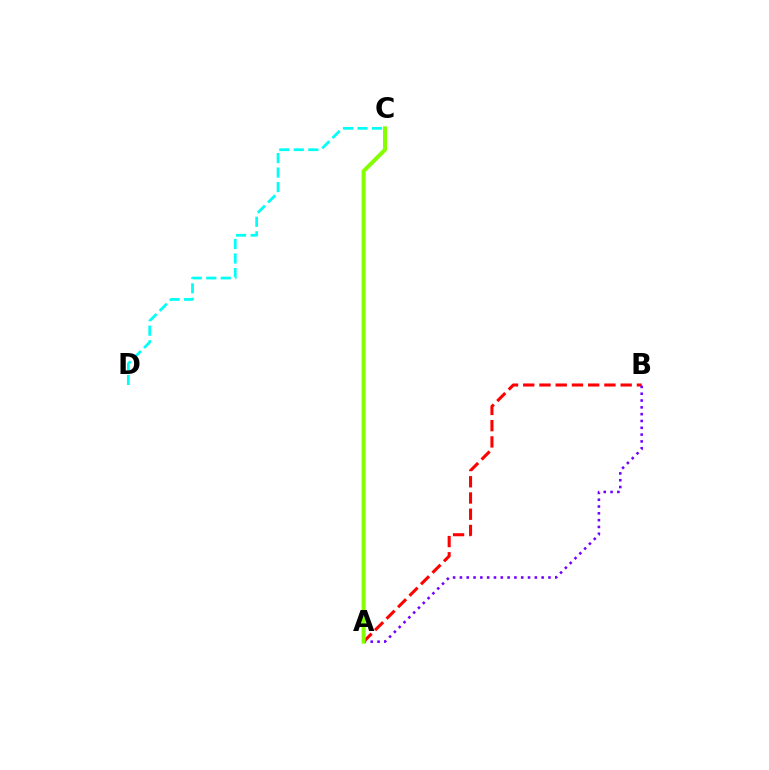{('A', 'B'): [{'color': '#ff0000', 'line_style': 'dashed', 'thickness': 2.21}, {'color': '#7200ff', 'line_style': 'dotted', 'thickness': 1.85}], ('C', 'D'): [{'color': '#00fff6', 'line_style': 'dashed', 'thickness': 1.97}], ('A', 'C'): [{'color': '#84ff00', 'line_style': 'solid', 'thickness': 2.87}]}